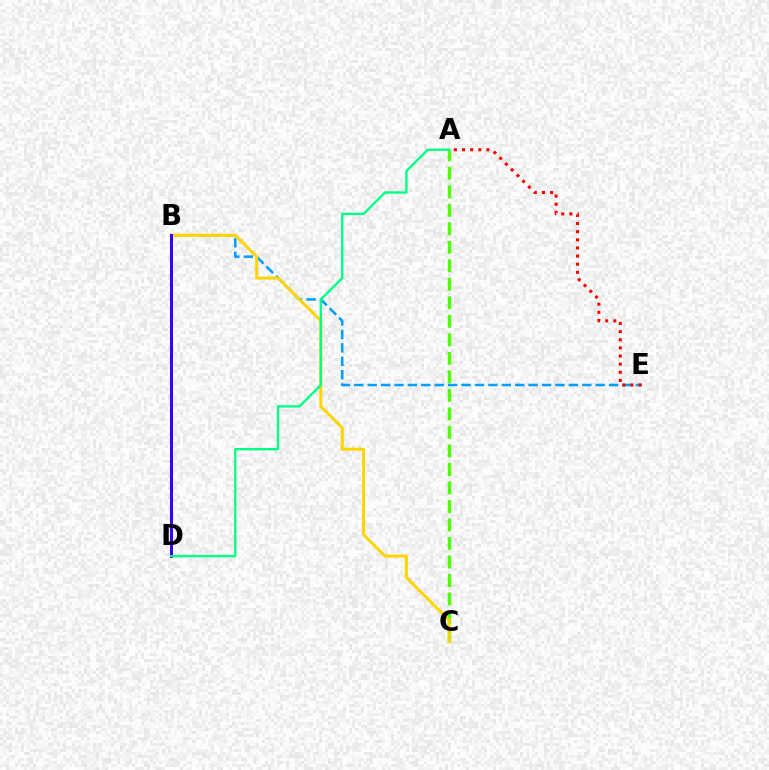{('A', 'C'): [{'color': '#4fff00', 'line_style': 'dashed', 'thickness': 2.51}], ('B', 'E'): [{'color': '#009eff', 'line_style': 'dashed', 'thickness': 1.82}], ('A', 'E'): [{'color': '#ff0000', 'line_style': 'dotted', 'thickness': 2.21}], ('B', 'D'): [{'color': '#ff00ed', 'line_style': 'dashed', 'thickness': 1.85}, {'color': '#3700ff', 'line_style': 'solid', 'thickness': 2.16}], ('B', 'C'): [{'color': '#ffd500', 'line_style': 'solid', 'thickness': 2.16}], ('A', 'D'): [{'color': '#00ff86', 'line_style': 'solid', 'thickness': 1.7}]}